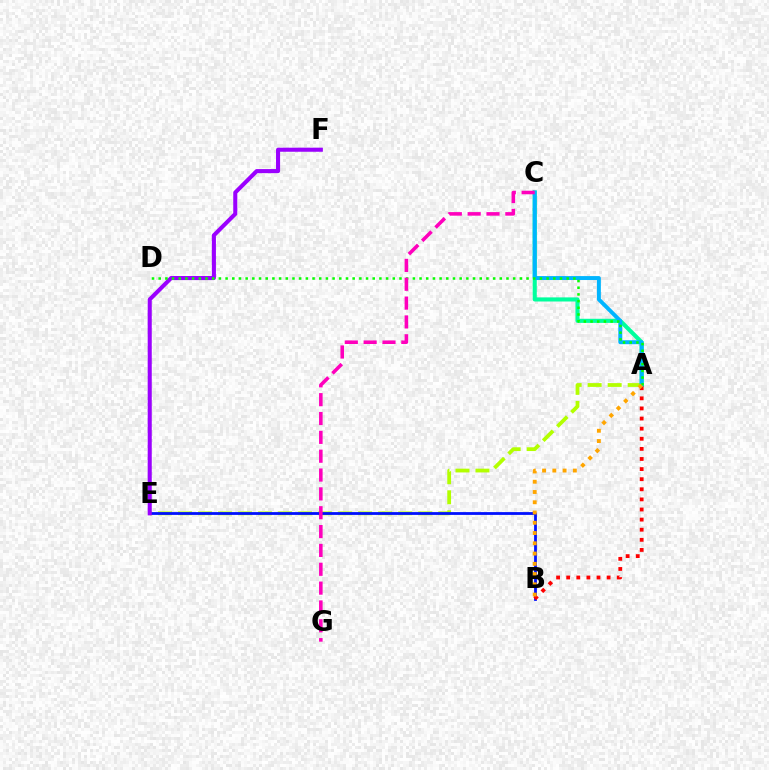{('A', 'E'): [{'color': '#b3ff00', 'line_style': 'dashed', 'thickness': 2.72}], ('B', 'E'): [{'color': '#0010ff', 'line_style': 'solid', 'thickness': 2.01}], ('A', 'C'): [{'color': '#00ff9d', 'line_style': 'solid', 'thickness': 2.95}, {'color': '#00b5ff', 'line_style': 'solid', 'thickness': 2.84}], ('E', 'F'): [{'color': '#9b00ff', 'line_style': 'solid', 'thickness': 2.93}], ('A', 'B'): [{'color': '#ff0000', 'line_style': 'dotted', 'thickness': 2.75}, {'color': '#ffa500', 'line_style': 'dotted', 'thickness': 2.79}], ('A', 'D'): [{'color': '#08ff00', 'line_style': 'dotted', 'thickness': 1.82}], ('C', 'G'): [{'color': '#ff00bd', 'line_style': 'dashed', 'thickness': 2.56}]}